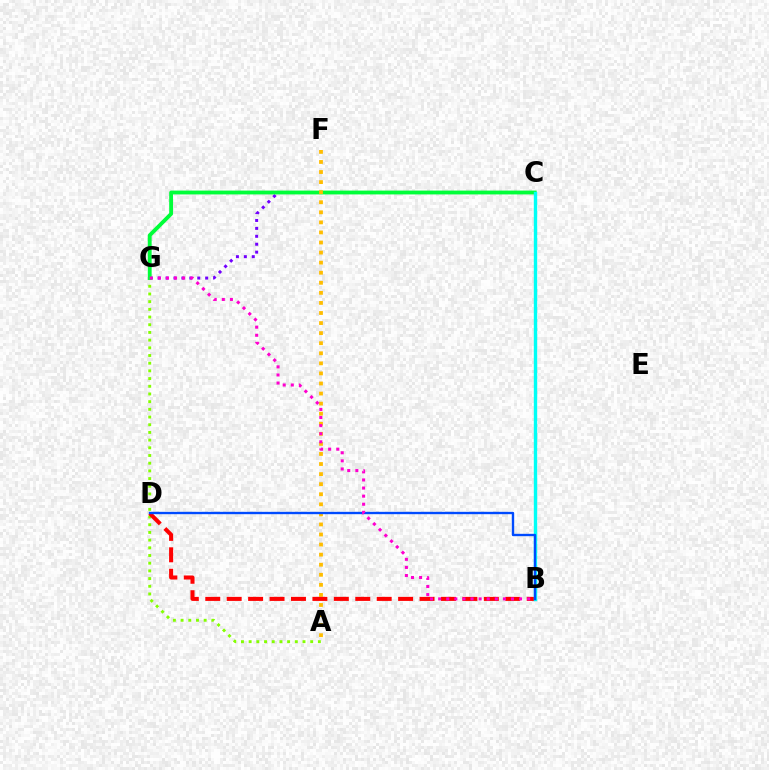{('C', 'G'): [{'color': '#7200ff', 'line_style': 'dotted', 'thickness': 2.15}, {'color': '#00ff39', 'line_style': 'solid', 'thickness': 2.76}], ('A', 'G'): [{'color': '#84ff00', 'line_style': 'dotted', 'thickness': 2.09}], ('A', 'F'): [{'color': '#ffbd00', 'line_style': 'dotted', 'thickness': 2.74}], ('B', 'D'): [{'color': '#ff0000', 'line_style': 'dashed', 'thickness': 2.91}, {'color': '#004bff', 'line_style': 'solid', 'thickness': 1.7}], ('B', 'C'): [{'color': '#00fff6', 'line_style': 'solid', 'thickness': 2.43}], ('B', 'G'): [{'color': '#ff00cf', 'line_style': 'dotted', 'thickness': 2.2}]}